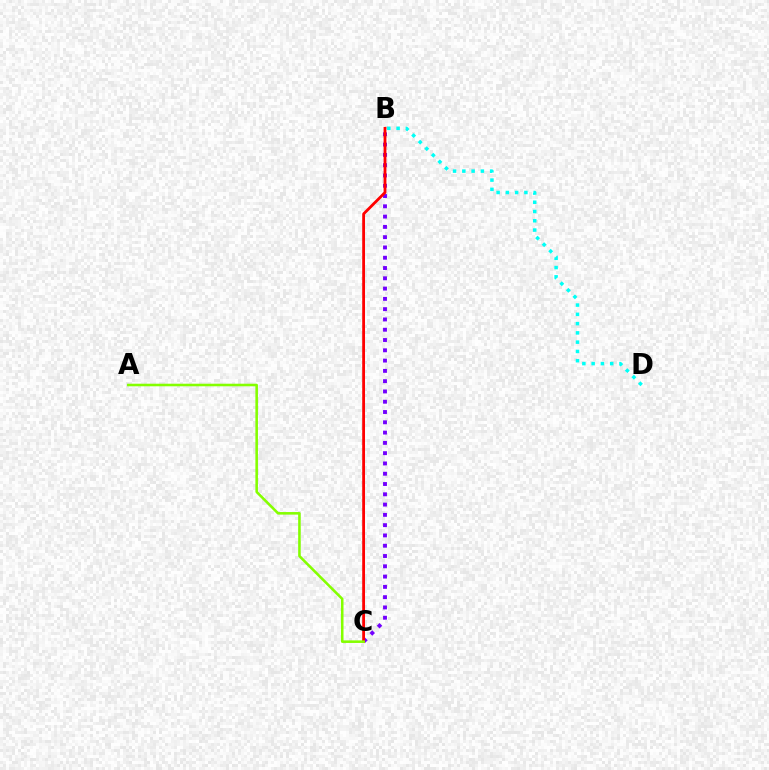{('B', 'C'): [{'color': '#7200ff', 'line_style': 'dotted', 'thickness': 2.79}, {'color': '#ff0000', 'line_style': 'solid', 'thickness': 2.02}], ('B', 'D'): [{'color': '#00fff6', 'line_style': 'dotted', 'thickness': 2.52}], ('A', 'C'): [{'color': '#84ff00', 'line_style': 'solid', 'thickness': 1.85}]}